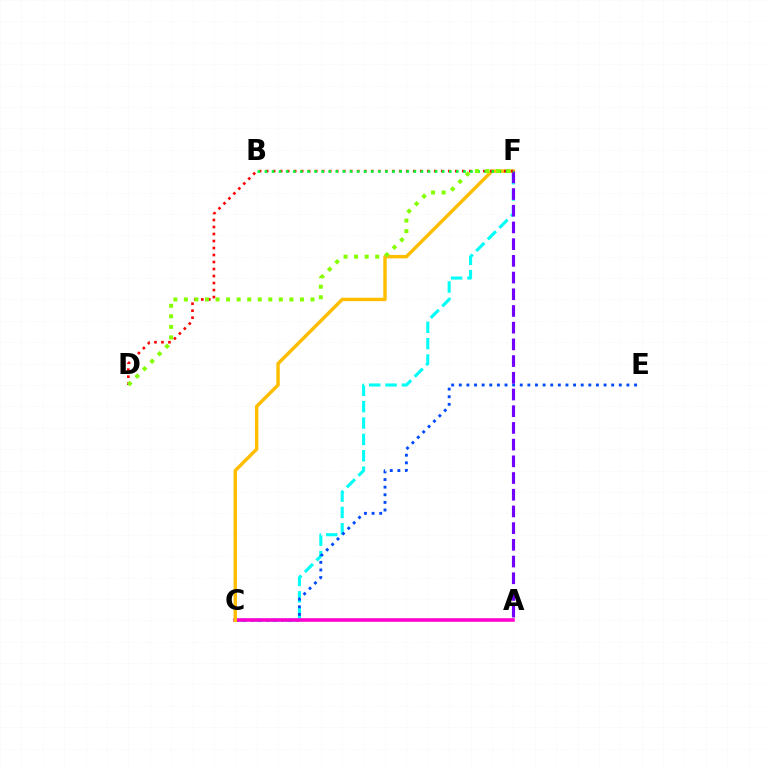{('C', 'F'): [{'color': '#00fff6', 'line_style': 'dashed', 'thickness': 2.22}, {'color': '#ffbd00', 'line_style': 'solid', 'thickness': 2.47}], ('C', 'E'): [{'color': '#004bff', 'line_style': 'dotted', 'thickness': 2.07}], ('A', 'C'): [{'color': '#ff00cf', 'line_style': 'solid', 'thickness': 2.57}], ('A', 'F'): [{'color': '#7200ff', 'line_style': 'dashed', 'thickness': 2.27}], ('D', 'F'): [{'color': '#ff0000', 'line_style': 'dotted', 'thickness': 1.9}, {'color': '#84ff00', 'line_style': 'dotted', 'thickness': 2.87}], ('B', 'F'): [{'color': '#00ff39', 'line_style': 'dotted', 'thickness': 1.93}]}